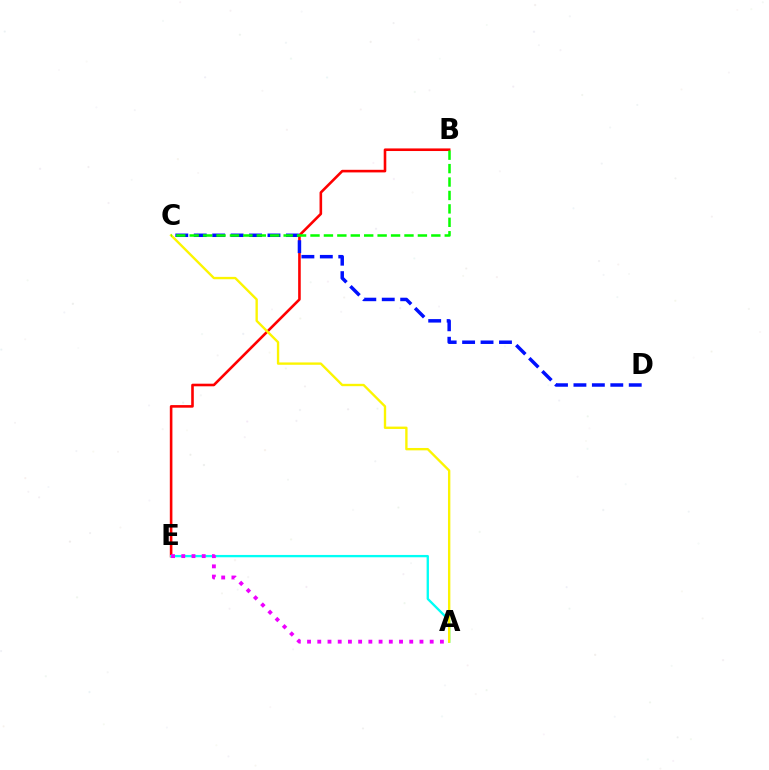{('B', 'E'): [{'color': '#ff0000', 'line_style': 'solid', 'thickness': 1.87}], ('C', 'D'): [{'color': '#0010ff', 'line_style': 'dashed', 'thickness': 2.5}], ('A', 'E'): [{'color': '#00fff6', 'line_style': 'solid', 'thickness': 1.68}, {'color': '#ee00ff', 'line_style': 'dotted', 'thickness': 2.78}], ('A', 'C'): [{'color': '#fcf500', 'line_style': 'solid', 'thickness': 1.7}], ('B', 'C'): [{'color': '#08ff00', 'line_style': 'dashed', 'thickness': 1.82}]}